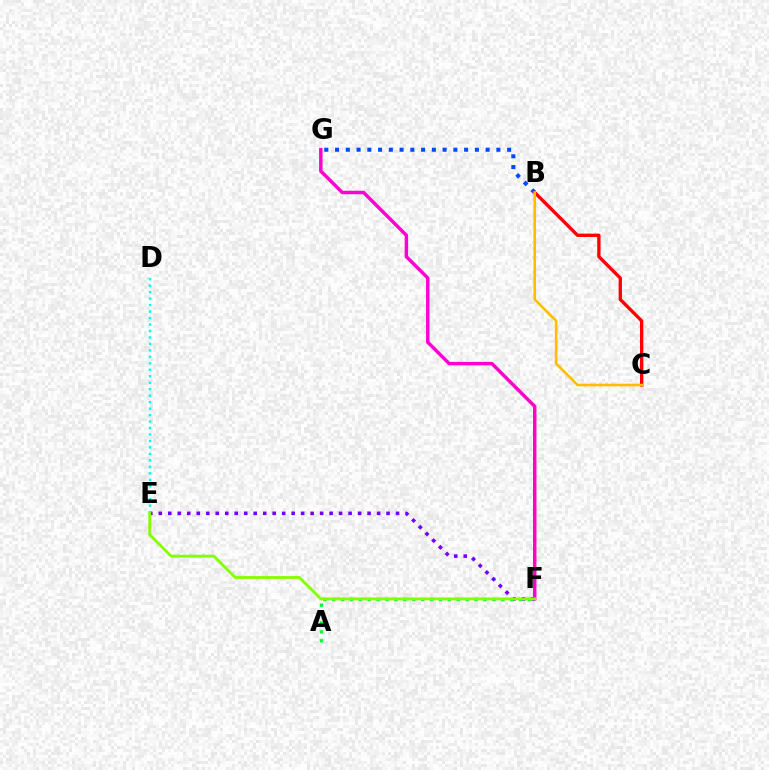{('B', 'G'): [{'color': '#004bff', 'line_style': 'dotted', 'thickness': 2.92}], ('B', 'C'): [{'color': '#ff0000', 'line_style': 'solid', 'thickness': 2.4}, {'color': '#ffbd00', 'line_style': 'solid', 'thickness': 1.88}], ('F', 'G'): [{'color': '#ff00cf', 'line_style': 'solid', 'thickness': 2.49}], ('E', 'F'): [{'color': '#7200ff', 'line_style': 'dotted', 'thickness': 2.58}, {'color': '#84ff00', 'line_style': 'solid', 'thickness': 2.04}], ('D', 'E'): [{'color': '#00fff6', 'line_style': 'dotted', 'thickness': 1.76}], ('A', 'F'): [{'color': '#00ff39', 'line_style': 'dotted', 'thickness': 2.42}]}